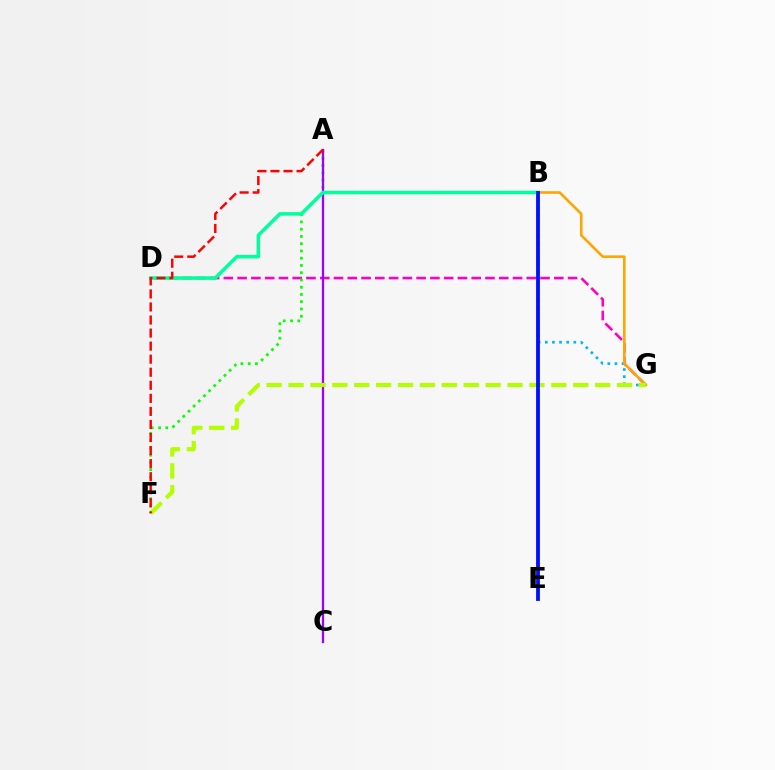{('D', 'G'): [{'color': '#ff00bd', 'line_style': 'dashed', 'thickness': 1.87}], ('A', 'F'): [{'color': '#08ff00', 'line_style': 'dotted', 'thickness': 1.97}, {'color': '#ff0000', 'line_style': 'dashed', 'thickness': 1.77}], ('B', 'G'): [{'color': '#00b5ff', 'line_style': 'dotted', 'thickness': 1.94}, {'color': '#ffa500', 'line_style': 'solid', 'thickness': 1.87}], ('A', 'C'): [{'color': '#9b00ff', 'line_style': 'solid', 'thickness': 1.64}], ('F', 'G'): [{'color': '#b3ff00', 'line_style': 'dashed', 'thickness': 2.97}], ('B', 'D'): [{'color': '#00ff9d', 'line_style': 'solid', 'thickness': 2.54}], ('B', 'E'): [{'color': '#0010ff', 'line_style': 'solid', 'thickness': 2.74}]}